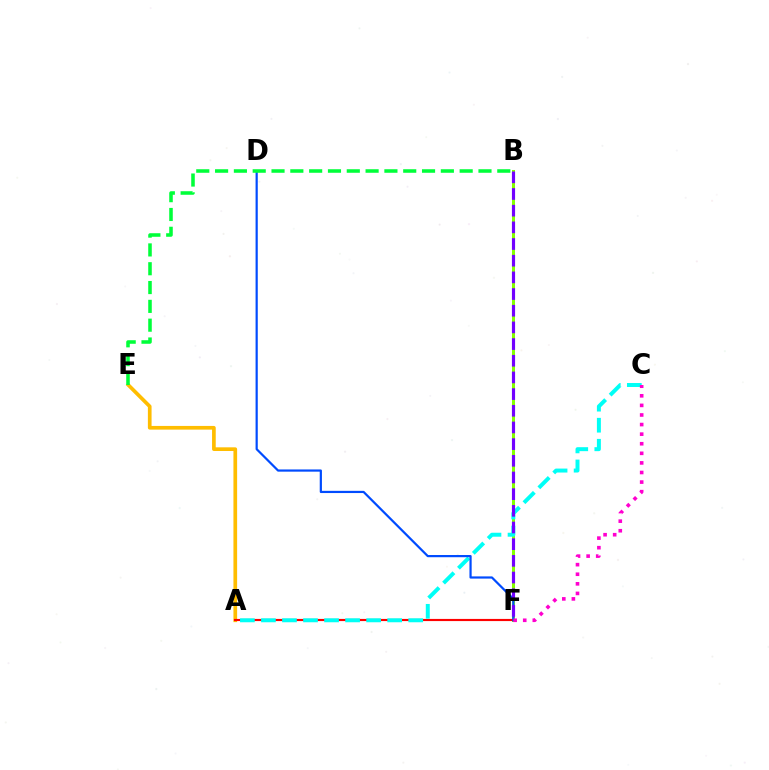{('B', 'F'): [{'color': '#84ff00', 'line_style': 'solid', 'thickness': 2.17}, {'color': '#7200ff', 'line_style': 'dashed', 'thickness': 2.27}], ('A', 'E'): [{'color': '#ffbd00', 'line_style': 'solid', 'thickness': 2.65}], ('A', 'F'): [{'color': '#ff0000', 'line_style': 'solid', 'thickness': 1.55}], ('A', 'C'): [{'color': '#00fff6', 'line_style': 'dashed', 'thickness': 2.86}], ('D', 'F'): [{'color': '#004bff', 'line_style': 'solid', 'thickness': 1.59}], ('C', 'F'): [{'color': '#ff00cf', 'line_style': 'dotted', 'thickness': 2.6}], ('B', 'E'): [{'color': '#00ff39', 'line_style': 'dashed', 'thickness': 2.56}]}